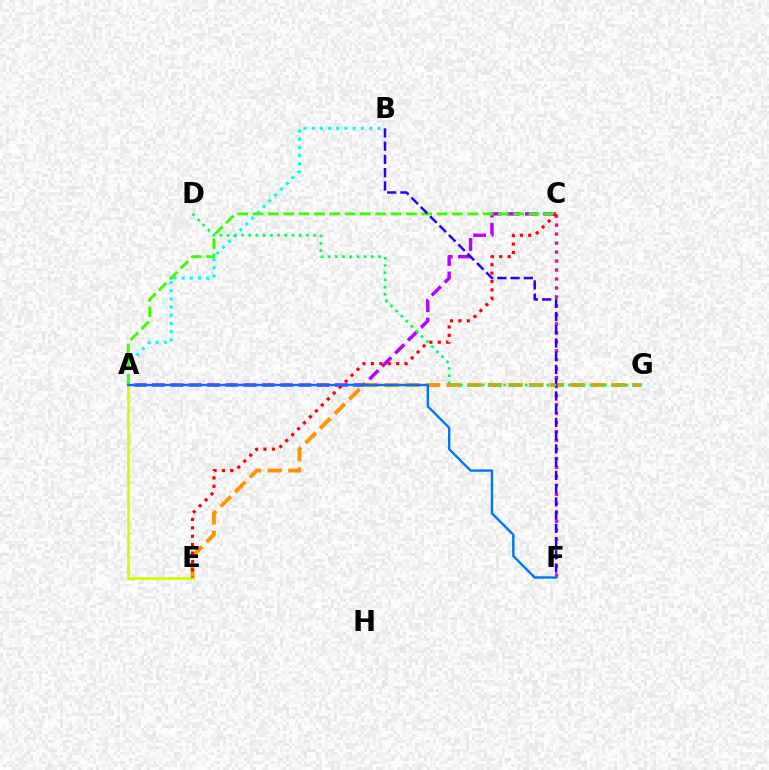{('A', 'C'): [{'color': '#b900ff', 'line_style': 'dashed', 'thickness': 2.49}, {'color': '#3dff00', 'line_style': 'dashed', 'thickness': 2.08}], ('A', 'B'): [{'color': '#00fff6', 'line_style': 'dotted', 'thickness': 2.23}], ('C', 'F'): [{'color': '#ff00ac', 'line_style': 'dotted', 'thickness': 2.44}], ('A', 'E'): [{'color': '#d1ff00', 'line_style': 'solid', 'thickness': 2.03}], ('E', 'G'): [{'color': '#ff9400', 'line_style': 'dashed', 'thickness': 2.8}], ('C', 'E'): [{'color': '#ff0000', 'line_style': 'dotted', 'thickness': 2.28}], ('B', 'F'): [{'color': '#2500ff', 'line_style': 'dashed', 'thickness': 1.8}], ('A', 'F'): [{'color': '#0074ff', 'line_style': 'solid', 'thickness': 1.71}], ('D', 'G'): [{'color': '#00ff5c', 'line_style': 'dotted', 'thickness': 1.95}]}